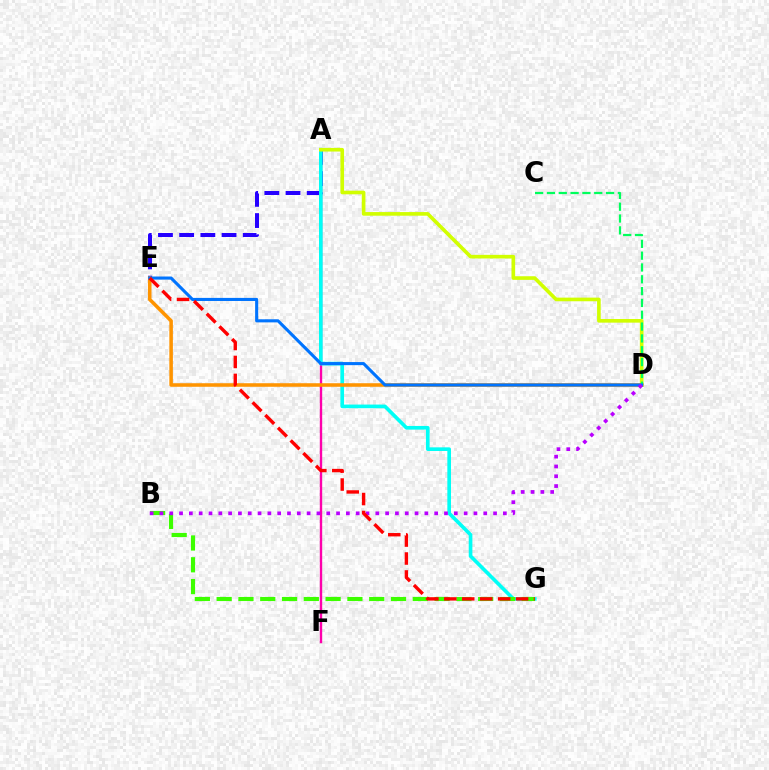{('A', 'E'): [{'color': '#2500ff', 'line_style': 'dashed', 'thickness': 2.88}], ('A', 'F'): [{'color': '#ff00ac', 'line_style': 'solid', 'thickness': 1.71}], ('A', 'G'): [{'color': '#00fff6', 'line_style': 'solid', 'thickness': 2.63}], ('A', 'D'): [{'color': '#d1ff00', 'line_style': 'solid', 'thickness': 2.62}], ('B', 'G'): [{'color': '#3dff00', 'line_style': 'dashed', 'thickness': 2.96}], ('D', 'E'): [{'color': '#ff9400', 'line_style': 'solid', 'thickness': 2.56}, {'color': '#0074ff', 'line_style': 'solid', 'thickness': 2.22}], ('C', 'D'): [{'color': '#00ff5c', 'line_style': 'dashed', 'thickness': 1.61}], ('B', 'D'): [{'color': '#b900ff', 'line_style': 'dotted', 'thickness': 2.67}], ('E', 'G'): [{'color': '#ff0000', 'line_style': 'dashed', 'thickness': 2.44}]}